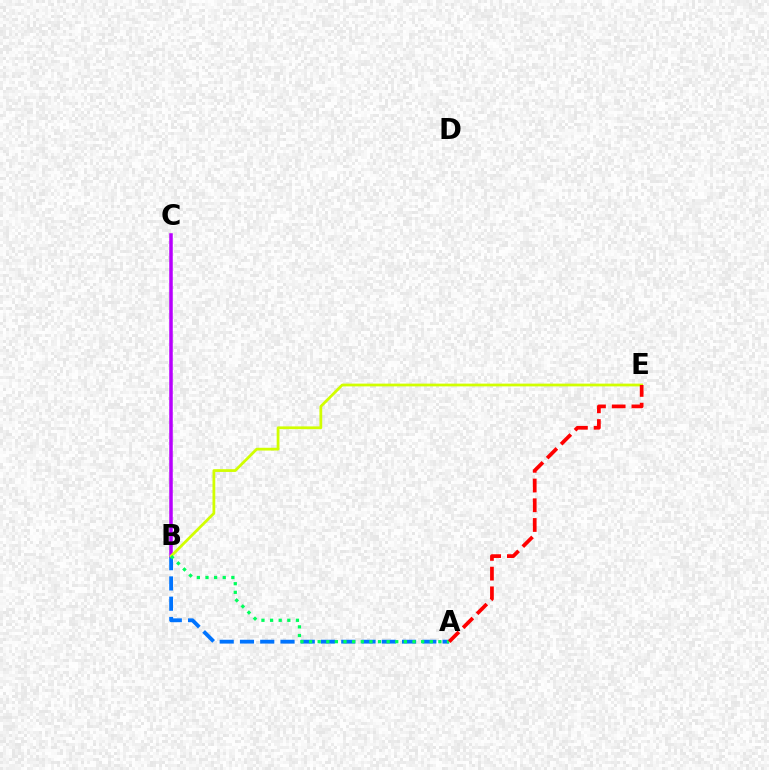{('A', 'B'): [{'color': '#0074ff', 'line_style': 'dashed', 'thickness': 2.75}, {'color': '#00ff5c', 'line_style': 'dotted', 'thickness': 2.34}], ('B', 'C'): [{'color': '#b900ff', 'line_style': 'solid', 'thickness': 2.53}], ('B', 'E'): [{'color': '#d1ff00', 'line_style': 'solid', 'thickness': 1.99}], ('A', 'E'): [{'color': '#ff0000', 'line_style': 'dashed', 'thickness': 2.68}]}